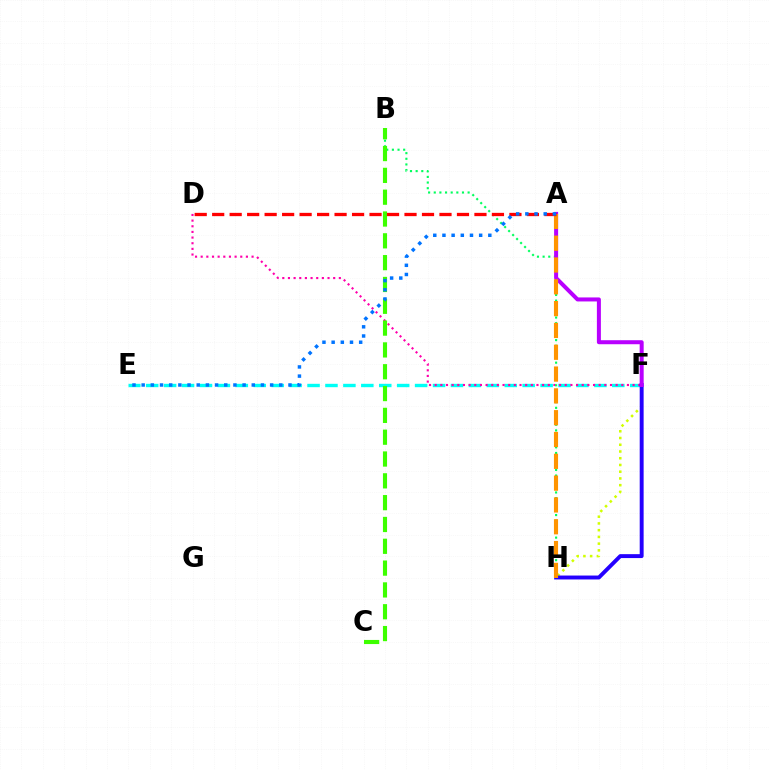{('E', 'F'): [{'color': '#00fff6', 'line_style': 'dashed', 'thickness': 2.44}], ('D', 'F'): [{'color': '#ff00ac', 'line_style': 'dotted', 'thickness': 1.54}], ('F', 'H'): [{'color': '#d1ff00', 'line_style': 'dotted', 'thickness': 1.83}, {'color': '#2500ff', 'line_style': 'solid', 'thickness': 2.82}], ('B', 'H'): [{'color': '#00ff5c', 'line_style': 'dotted', 'thickness': 1.53}], ('B', 'C'): [{'color': '#3dff00', 'line_style': 'dashed', 'thickness': 2.96}], ('A', 'F'): [{'color': '#b900ff', 'line_style': 'solid', 'thickness': 2.89}], ('A', 'H'): [{'color': '#ff9400', 'line_style': 'dashed', 'thickness': 2.96}], ('A', 'D'): [{'color': '#ff0000', 'line_style': 'dashed', 'thickness': 2.38}], ('A', 'E'): [{'color': '#0074ff', 'line_style': 'dotted', 'thickness': 2.49}]}